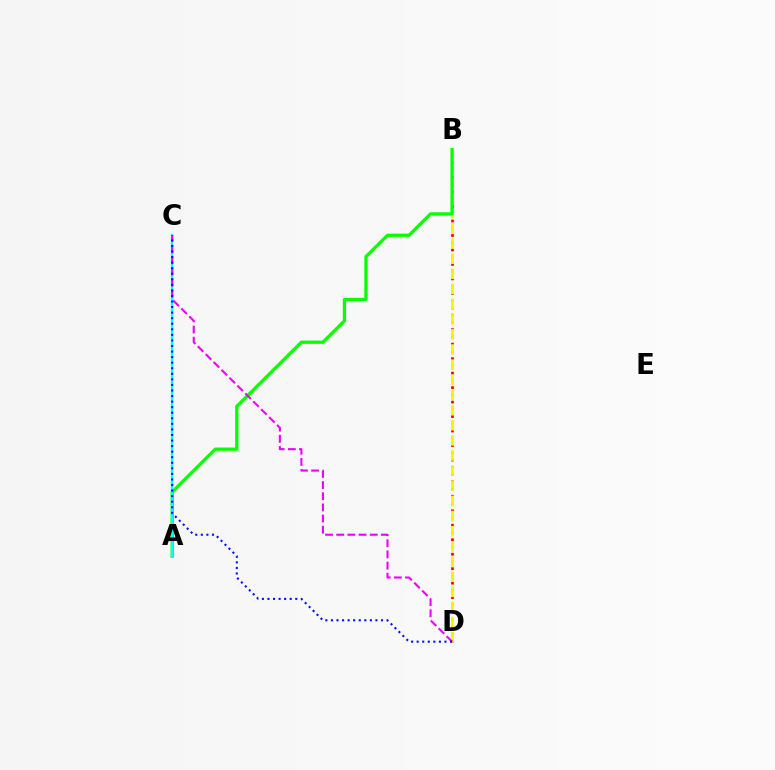{('B', 'D'): [{'color': '#ff0000', 'line_style': 'dotted', 'thickness': 1.97}, {'color': '#fcf500', 'line_style': 'dashed', 'thickness': 2.06}], ('A', 'B'): [{'color': '#08ff00', 'line_style': 'solid', 'thickness': 2.35}], ('A', 'C'): [{'color': '#00fff6', 'line_style': 'solid', 'thickness': 1.66}], ('C', 'D'): [{'color': '#ee00ff', 'line_style': 'dashed', 'thickness': 1.52}, {'color': '#0010ff', 'line_style': 'dotted', 'thickness': 1.51}]}